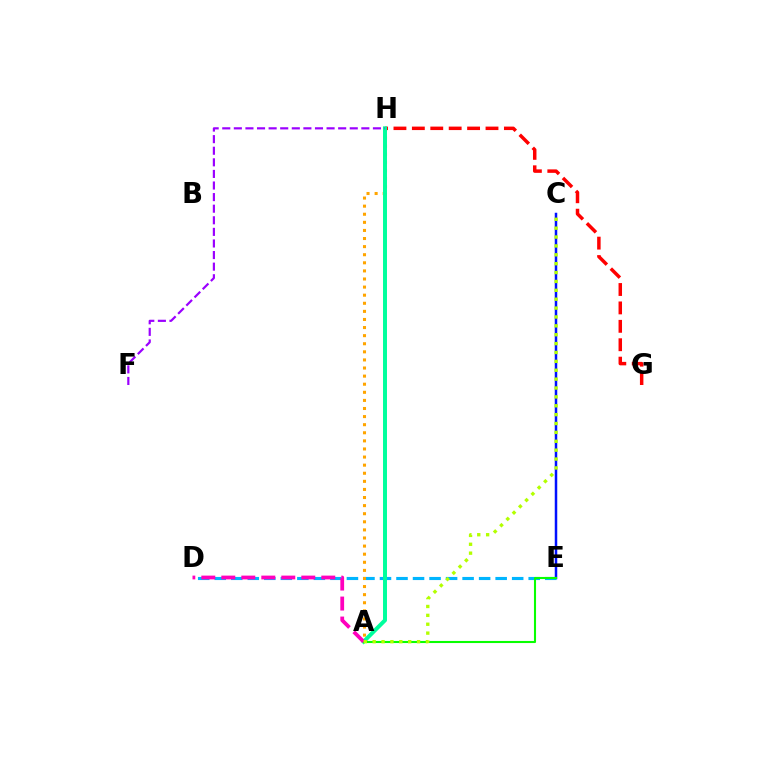{('C', 'E'): [{'color': '#0010ff', 'line_style': 'solid', 'thickness': 1.8}], ('D', 'E'): [{'color': '#00b5ff', 'line_style': 'dashed', 'thickness': 2.24}], ('G', 'H'): [{'color': '#ff0000', 'line_style': 'dashed', 'thickness': 2.5}], ('A', 'H'): [{'color': '#ffa500', 'line_style': 'dotted', 'thickness': 2.2}, {'color': '#00ff9d', 'line_style': 'solid', 'thickness': 2.86}], ('A', 'E'): [{'color': '#08ff00', 'line_style': 'solid', 'thickness': 1.51}], ('A', 'D'): [{'color': '#ff00bd', 'line_style': 'dashed', 'thickness': 2.72}], ('F', 'H'): [{'color': '#9b00ff', 'line_style': 'dashed', 'thickness': 1.57}], ('A', 'C'): [{'color': '#b3ff00', 'line_style': 'dotted', 'thickness': 2.41}]}